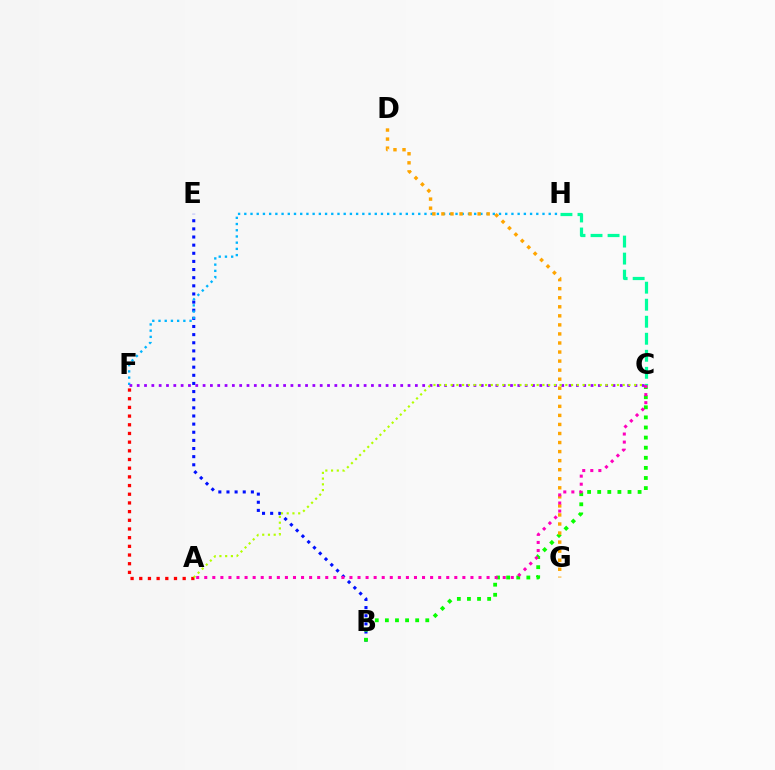{('B', 'E'): [{'color': '#0010ff', 'line_style': 'dotted', 'thickness': 2.21}], ('F', 'H'): [{'color': '#00b5ff', 'line_style': 'dotted', 'thickness': 1.69}], ('B', 'C'): [{'color': '#08ff00', 'line_style': 'dotted', 'thickness': 2.74}], ('D', 'G'): [{'color': '#ffa500', 'line_style': 'dotted', 'thickness': 2.46}], ('C', 'F'): [{'color': '#9b00ff', 'line_style': 'dotted', 'thickness': 1.99}], ('A', 'F'): [{'color': '#ff0000', 'line_style': 'dotted', 'thickness': 2.36}], ('C', 'H'): [{'color': '#00ff9d', 'line_style': 'dashed', 'thickness': 2.31}], ('A', 'C'): [{'color': '#b3ff00', 'line_style': 'dotted', 'thickness': 1.56}, {'color': '#ff00bd', 'line_style': 'dotted', 'thickness': 2.19}]}